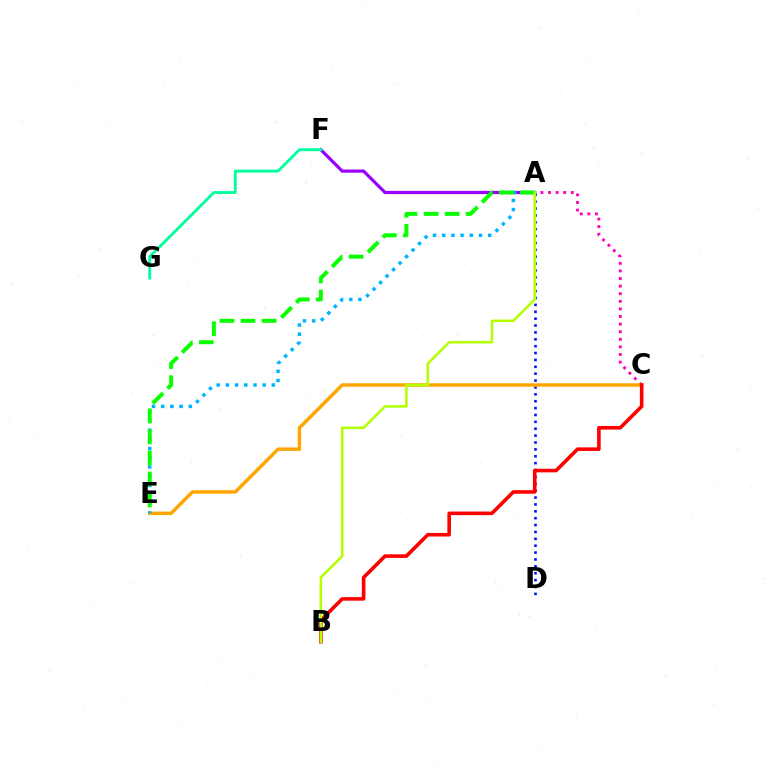{('A', 'C'): [{'color': '#ff00bd', 'line_style': 'dotted', 'thickness': 2.06}], ('A', 'D'): [{'color': '#0010ff', 'line_style': 'dotted', 'thickness': 1.87}], ('C', 'E'): [{'color': '#ffa500', 'line_style': 'solid', 'thickness': 2.49}], ('A', 'F'): [{'color': '#9b00ff', 'line_style': 'solid', 'thickness': 2.31}], ('B', 'C'): [{'color': '#ff0000', 'line_style': 'solid', 'thickness': 2.59}], ('A', 'E'): [{'color': '#00b5ff', 'line_style': 'dotted', 'thickness': 2.5}, {'color': '#08ff00', 'line_style': 'dashed', 'thickness': 2.86}], ('A', 'B'): [{'color': '#b3ff00', 'line_style': 'solid', 'thickness': 1.84}], ('F', 'G'): [{'color': '#00ff9d', 'line_style': 'solid', 'thickness': 2.05}]}